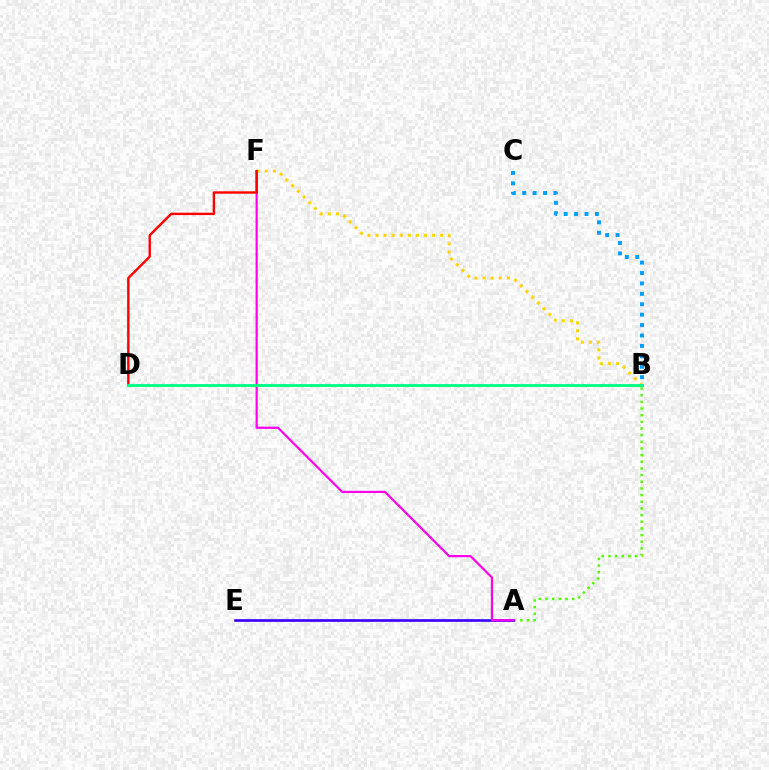{('A', 'B'): [{'color': '#4fff00', 'line_style': 'dotted', 'thickness': 1.81}], ('A', 'E'): [{'color': '#3700ff', 'line_style': 'solid', 'thickness': 1.9}], ('A', 'F'): [{'color': '#ff00ed', 'line_style': 'solid', 'thickness': 1.58}], ('B', 'C'): [{'color': '#009eff', 'line_style': 'dotted', 'thickness': 2.83}], ('B', 'F'): [{'color': '#ffd500', 'line_style': 'dotted', 'thickness': 2.19}], ('D', 'F'): [{'color': '#ff0000', 'line_style': 'solid', 'thickness': 1.72}], ('B', 'D'): [{'color': '#00ff86', 'line_style': 'solid', 'thickness': 2.06}]}